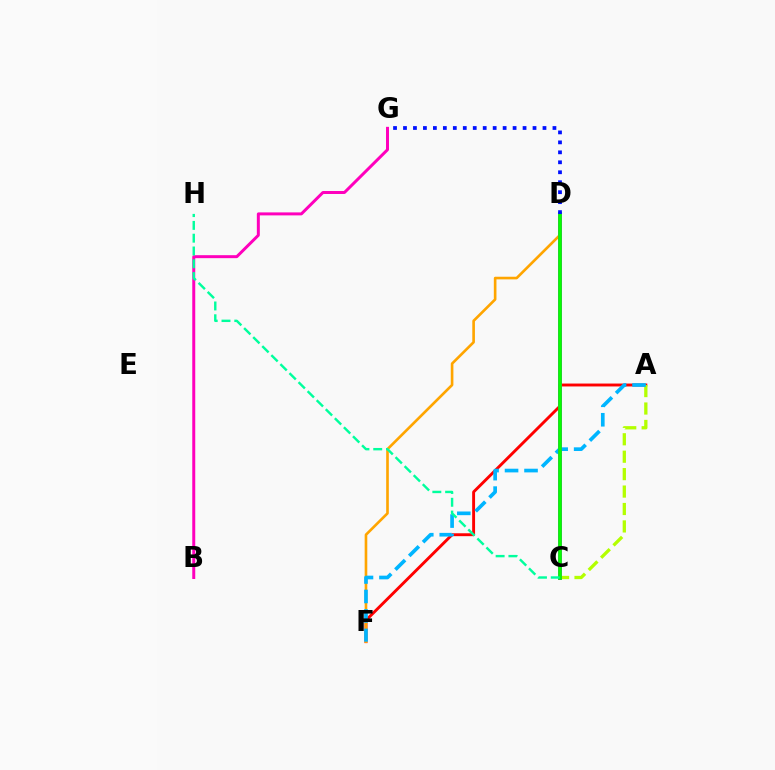{('A', 'F'): [{'color': '#ff0000', 'line_style': 'solid', 'thickness': 2.09}, {'color': '#00b5ff', 'line_style': 'dashed', 'thickness': 2.65}], ('D', 'F'): [{'color': '#ffa500', 'line_style': 'solid', 'thickness': 1.9}], ('A', 'C'): [{'color': '#b3ff00', 'line_style': 'dashed', 'thickness': 2.37}], ('B', 'G'): [{'color': '#ff00bd', 'line_style': 'solid', 'thickness': 2.14}], ('C', 'D'): [{'color': '#9b00ff', 'line_style': 'solid', 'thickness': 2.73}, {'color': '#08ff00', 'line_style': 'solid', 'thickness': 2.64}], ('C', 'H'): [{'color': '#00ff9d', 'line_style': 'dashed', 'thickness': 1.74}], ('D', 'G'): [{'color': '#0010ff', 'line_style': 'dotted', 'thickness': 2.71}]}